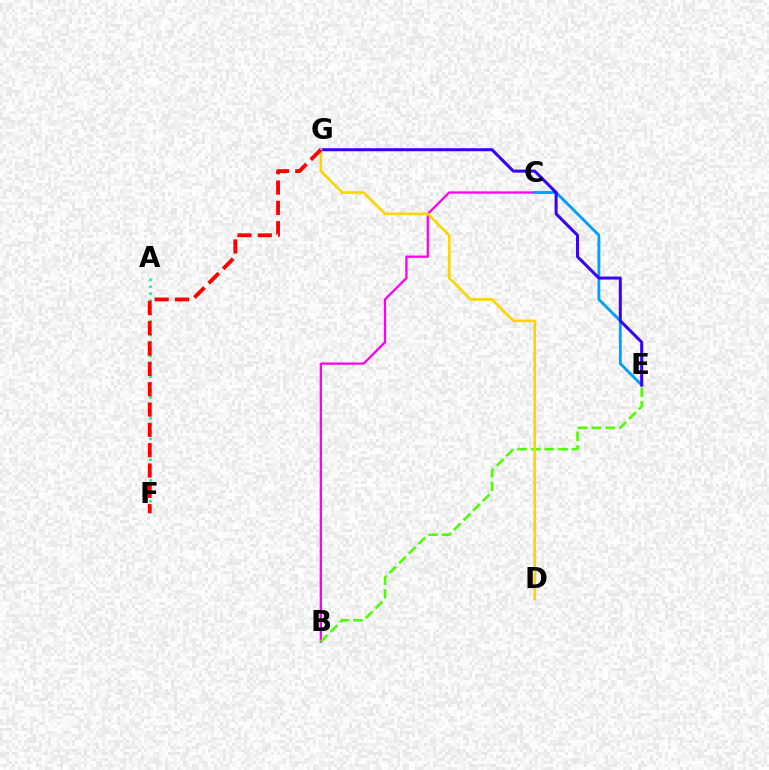{('B', 'C'): [{'color': '#ff00ed', 'line_style': 'solid', 'thickness': 1.64}], ('C', 'E'): [{'color': '#009eff', 'line_style': 'solid', 'thickness': 2.04}], ('A', 'F'): [{'color': '#00ff86', 'line_style': 'dotted', 'thickness': 1.88}], ('B', 'E'): [{'color': '#4fff00', 'line_style': 'dashed', 'thickness': 1.86}], ('E', 'G'): [{'color': '#3700ff', 'line_style': 'solid', 'thickness': 2.18}], ('D', 'G'): [{'color': '#ffd500', 'line_style': 'solid', 'thickness': 1.92}], ('F', 'G'): [{'color': '#ff0000', 'line_style': 'dashed', 'thickness': 2.76}]}